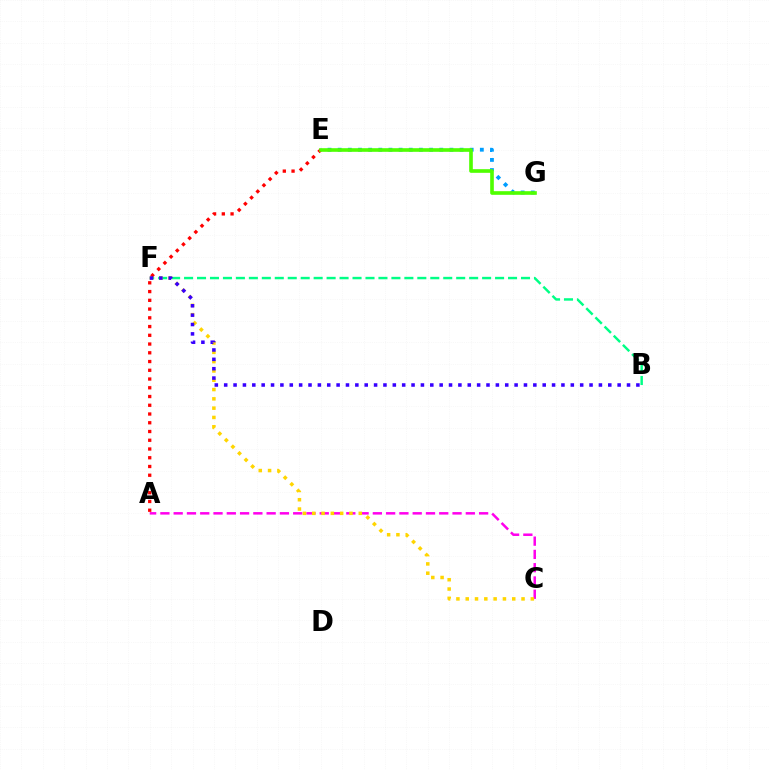{('E', 'G'): [{'color': '#009eff', 'line_style': 'dotted', 'thickness': 2.76}, {'color': '#4fff00', 'line_style': 'solid', 'thickness': 2.62}], ('A', 'C'): [{'color': '#ff00ed', 'line_style': 'dashed', 'thickness': 1.8}], ('B', 'F'): [{'color': '#00ff86', 'line_style': 'dashed', 'thickness': 1.76}, {'color': '#3700ff', 'line_style': 'dotted', 'thickness': 2.55}], ('C', 'F'): [{'color': '#ffd500', 'line_style': 'dotted', 'thickness': 2.53}], ('A', 'E'): [{'color': '#ff0000', 'line_style': 'dotted', 'thickness': 2.38}]}